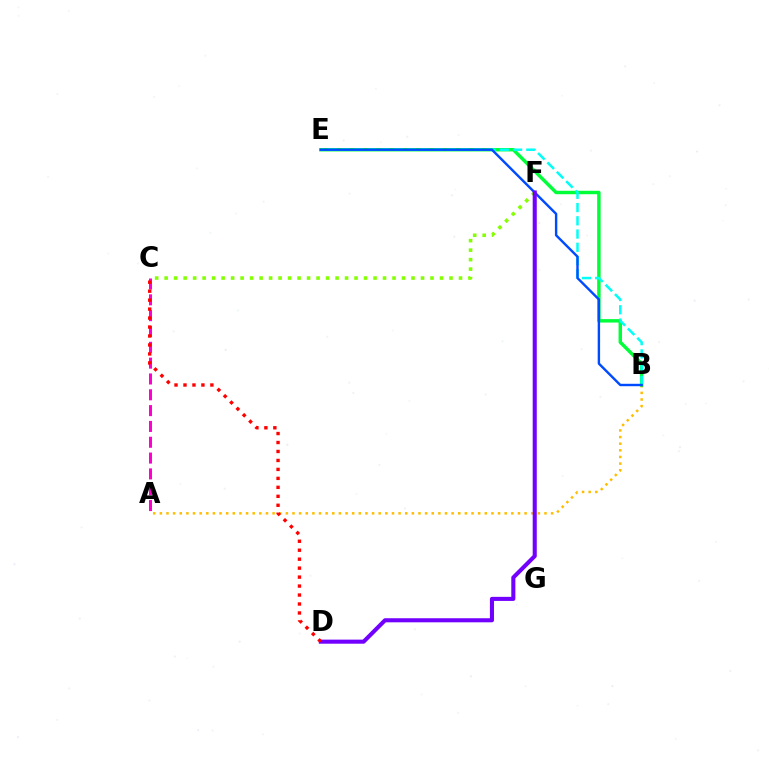{('A', 'B'): [{'color': '#ffbd00', 'line_style': 'dotted', 'thickness': 1.8}], ('B', 'E'): [{'color': '#00ff39', 'line_style': 'solid', 'thickness': 2.48}, {'color': '#00fff6', 'line_style': 'dashed', 'thickness': 1.8}, {'color': '#004bff', 'line_style': 'solid', 'thickness': 1.74}], ('C', 'F'): [{'color': '#84ff00', 'line_style': 'dotted', 'thickness': 2.58}], ('A', 'C'): [{'color': '#ff00cf', 'line_style': 'dashed', 'thickness': 2.15}], ('D', 'F'): [{'color': '#7200ff', 'line_style': 'solid', 'thickness': 2.93}], ('C', 'D'): [{'color': '#ff0000', 'line_style': 'dotted', 'thickness': 2.44}]}